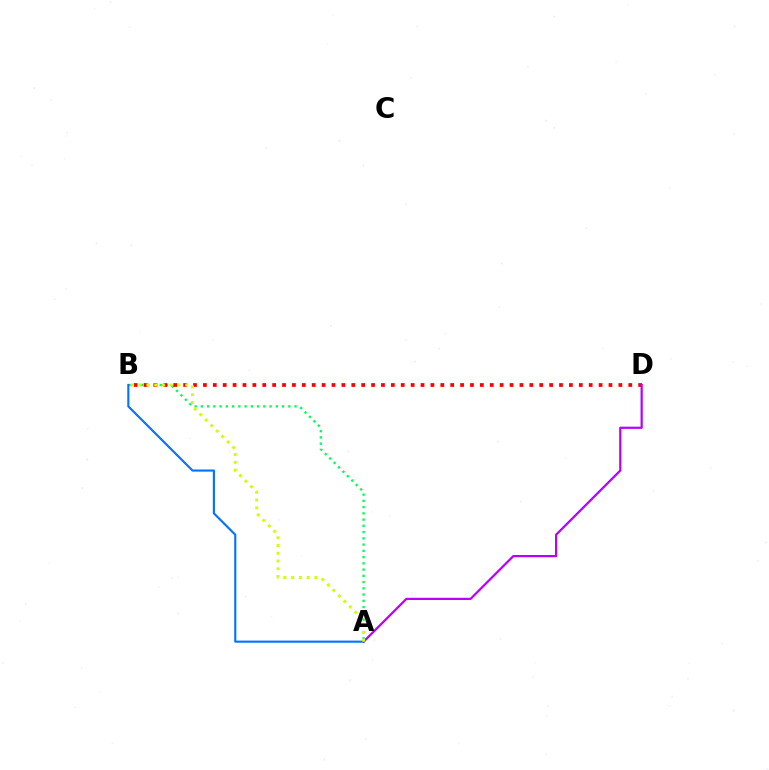{('A', 'B'): [{'color': '#00ff5c', 'line_style': 'dotted', 'thickness': 1.7}, {'color': '#0074ff', 'line_style': 'solid', 'thickness': 1.53}, {'color': '#d1ff00', 'line_style': 'dotted', 'thickness': 2.11}], ('B', 'D'): [{'color': '#ff0000', 'line_style': 'dotted', 'thickness': 2.69}], ('A', 'D'): [{'color': '#b900ff', 'line_style': 'solid', 'thickness': 1.6}]}